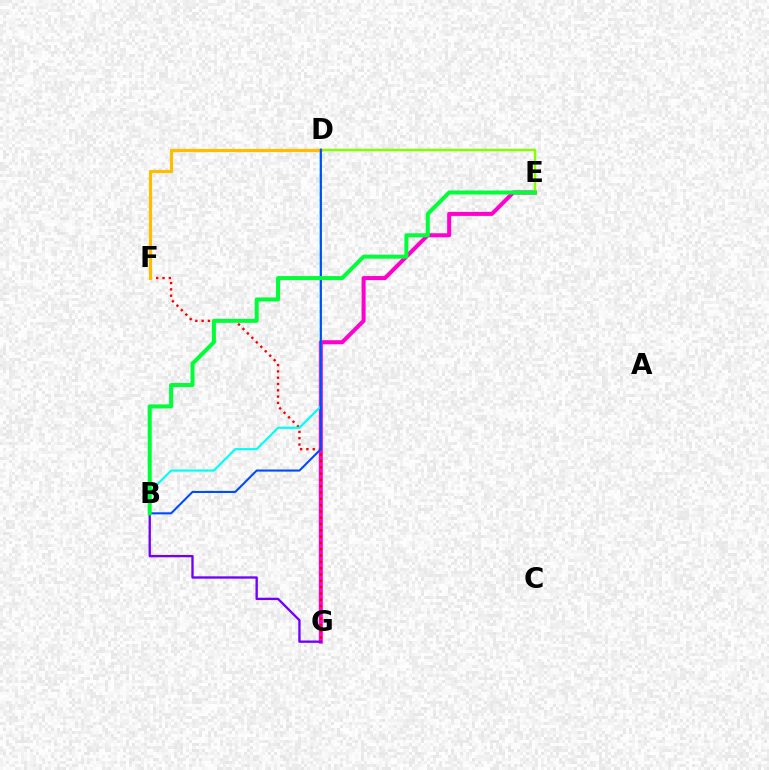{('E', 'G'): [{'color': '#ff00cf', 'line_style': 'solid', 'thickness': 2.9}], ('B', 'G'): [{'color': '#7200ff', 'line_style': 'solid', 'thickness': 1.69}], ('D', 'E'): [{'color': '#84ff00', 'line_style': 'solid', 'thickness': 1.77}], ('F', 'G'): [{'color': '#ff0000', 'line_style': 'dotted', 'thickness': 1.71}], ('B', 'D'): [{'color': '#00fff6', 'line_style': 'solid', 'thickness': 1.56}, {'color': '#004bff', 'line_style': 'solid', 'thickness': 1.51}], ('D', 'F'): [{'color': '#ffbd00', 'line_style': 'solid', 'thickness': 2.29}], ('B', 'E'): [{'color': '#00ff39', 'line_style': 'solid', 'thickness': 2.89}]}